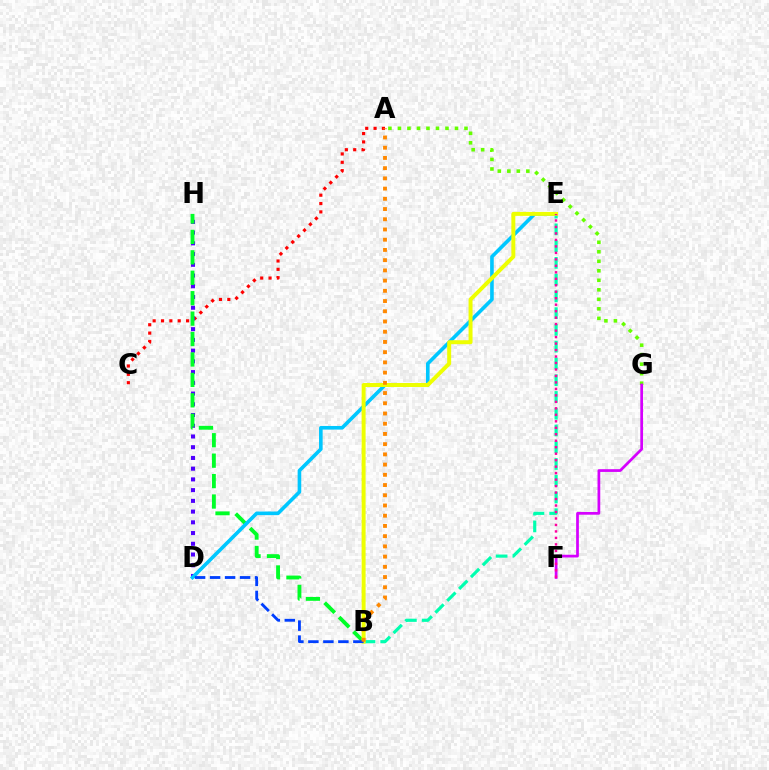{('A', 'G'): [{'color': '#66ff00', 'line_style': 'dotted', 'thickness': 2.58}], ('A', 'C'): [{'color': '#ff0000', 'line_style': 'dotted', 'thickness': 2.27}], ('D', 'H'): [{'color': '#4f00ff', 'line_style': 'dotted', 'thickness': 2.92}], ('B', 'H'): [{'color': '#00ff27', 'line_style': 'dashed', 'thickness': 2.78}], ('F', 'G'): [{'color': '#d600ff', 'line_style': 'solid', 'thickness': 1.97}], ('D', 'E'): [{'color': '#00c7ff', 'line_style': 'solid', 'thickness': 2.6}], ('B', 'E'): [{'color': '#00ffaf', 'line_style': 'dashed', 'thickness': 2.28}, {'color': '#eeff00', 'line_style': 'solid', 'thickness': 2.86}], ('B', 'D'): [{'color': '#003fff', 'line_style': 'dashed', 'thickness': 2.04}], ('A', 'B'): [{'color': '#ff8800', 'line_style': 'dotted', 'thickness': 2.78}], ('E', 'F'): [{'color': '#ff00a0', 'line_style': 'dotted', 'thickness': 1.76}]}